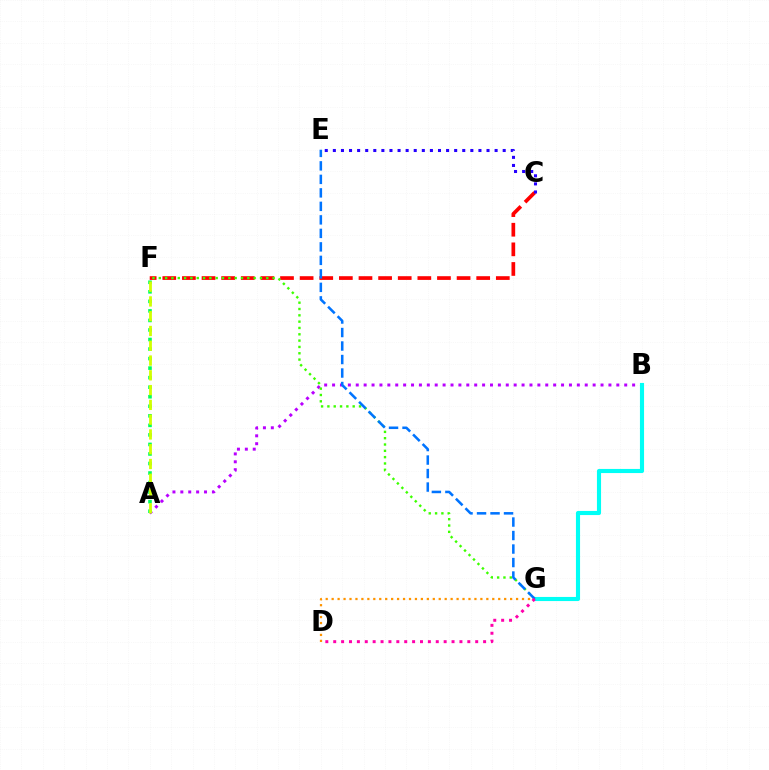{('D', 'G'): [{'color': '#ff9400', 'line_style': 'dotted', 'thickness': 1.62}, {'color': '#ff00ac', 'line_style': 'dotted', 'thickness': 2.14}], ('C', 'F'): [{'color': '#ff0000', 'line_style': 'dashed', 'thickness': 2.67}], ('A', 'B'): [{'color': '#b900ff', 'line_style': 'dotted', 'thickness': 2.15}], ('F', 'G'): [{'color': '#3dff00', 'line_style': 'dotted', 'thickness': 1.72}], ('A', 'F'): [{'color': '#00ff5c', 'line_style': 'dotted', 'thickness': 2.59}, {'color': '#d1ff00', 'line_style': 'dashed', 'thickness': 2.01}], ('B', 'G'): [{'color': '#00fff6', 'line_style': 'solid', 'thickness': 2.97}], ('C', 'E'): [{'color': '#2500ff', 'line_style': 'dotted', 'thickness': 2.2}], ('E', 'G'): [{'color': '#0074ff', 'line_style': 'dashed', 'thickness': 1.83}]}